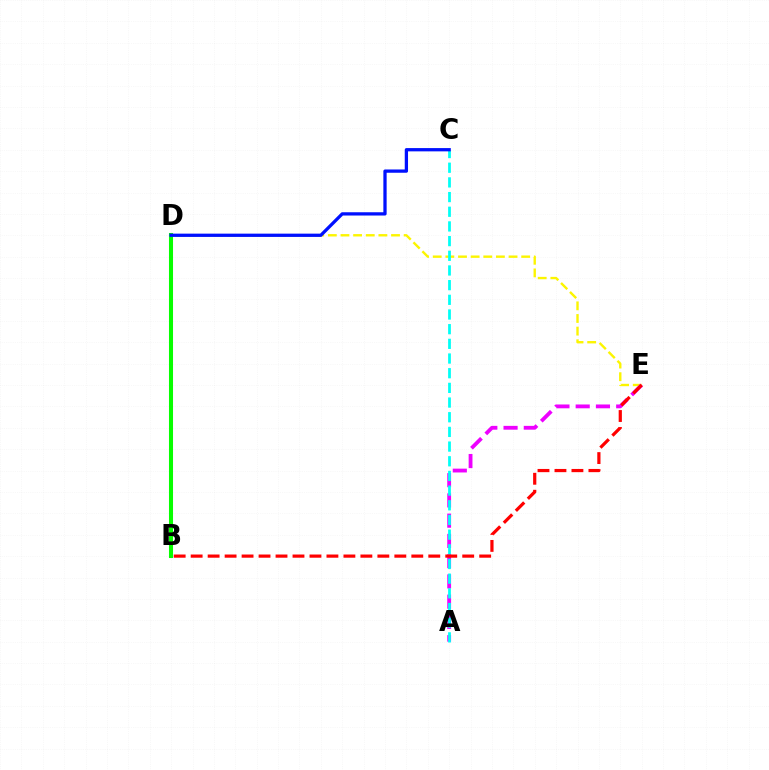{('B', 'D'): [{'color': '#08ff00', 'line_style': 'solid', 'thickness': 2.92}], ('D', 'E'): [{'color': '#fcf500', 'line_style': 'dashed', 'thickness': 1.72}], ('A', 'E'): [{'color': '#ee00ff', 'line_style': 'dashed', 'thickness': 2.75}], ('A', 'C'): [{'color': '#00fff6', 'line_style': 'dashed', 'thickness': 1.99}], ('B', 'E'): [{'color': '#ff0000', 'line_style': 'dashed', 'thickness': 2.31}], ('C', 'D'): [{'color': '#0010ff', 'line_style': 'solid', 'thickness': 2.36}]}